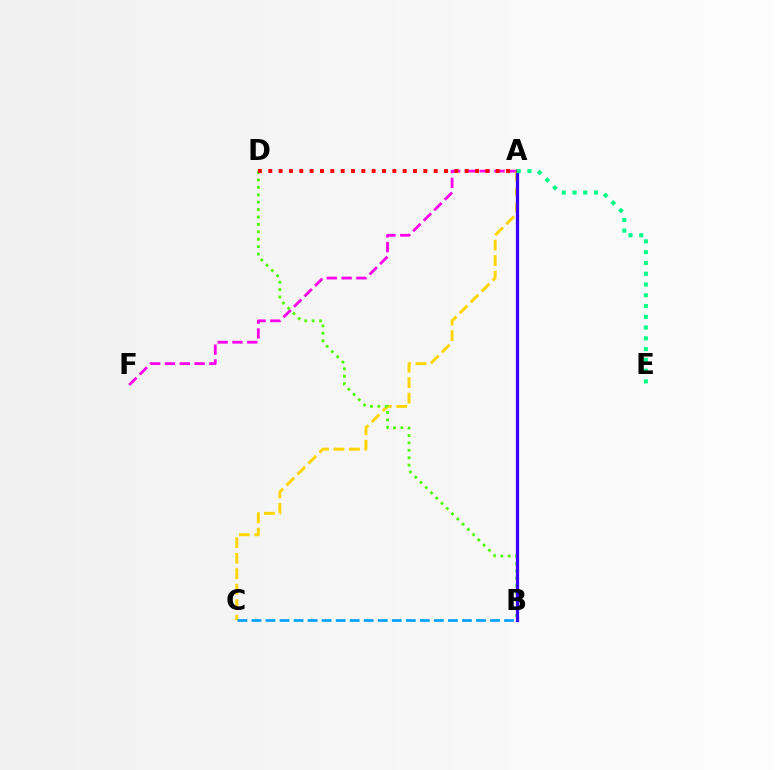{('A', 'F'): [{'color': '#ff00ed', 'line_style': 'dashed', 'thickness': 2.01}], ('A', 'C'): [{'color': '#ffd500', 'line_style': 'dashed', 'thickness': 2.11}], ('B', 'D'): [{'color': '#4fff00', 'line_style': 'dotted', 'thickness': 2.01}], ('A', 'B'): [{'color': '#3700ff', 'line_style': 'solid', 'thickness': 2.33}], ('B', 'C'): [{'color': '#009eff', 'line_style': 'dashed', 'thickness': 1.91}], ('A', 'D'): [{'color': '#ff0000', 'line_style': 'dotted', 'thickness': 2.81}], ('A', 'E'): [{'color': '#00ff86', 'line_style': 'dotted', 'thickness': 2.93}]}